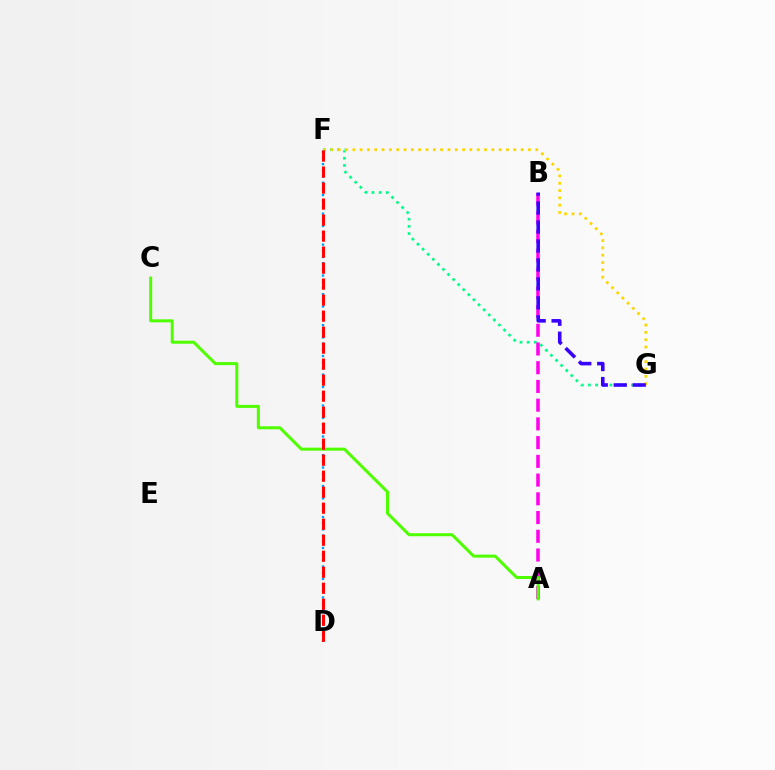{('F', 'G'): [{'color': '#00ff86', 'line_style': 'dotted', 'thickness': 1.95}, {'color': '#ffd500', 'line_style': 'dotted', 'thickness': 1.99}], ('D', 'F'): [{'color': '#009eff', 'line_style': 'dotted', 'thickness': 1.68}, {'color': '#ff0000', 'line_style': 'dashed', 'thickness': 2.17}], ('A', 'B'): [{'color': '#ff00ed', 'line_style': 'dashed', 'thickness': 2.54}], ('A', 'C'): [{'color': '#4fff00', 'line_style': 'solid', 'thickness': 2.17}], ('B', 'G'): [{'color': '#3700ff', 'line_style': 'dashed', 'thickness': 2.58}]}